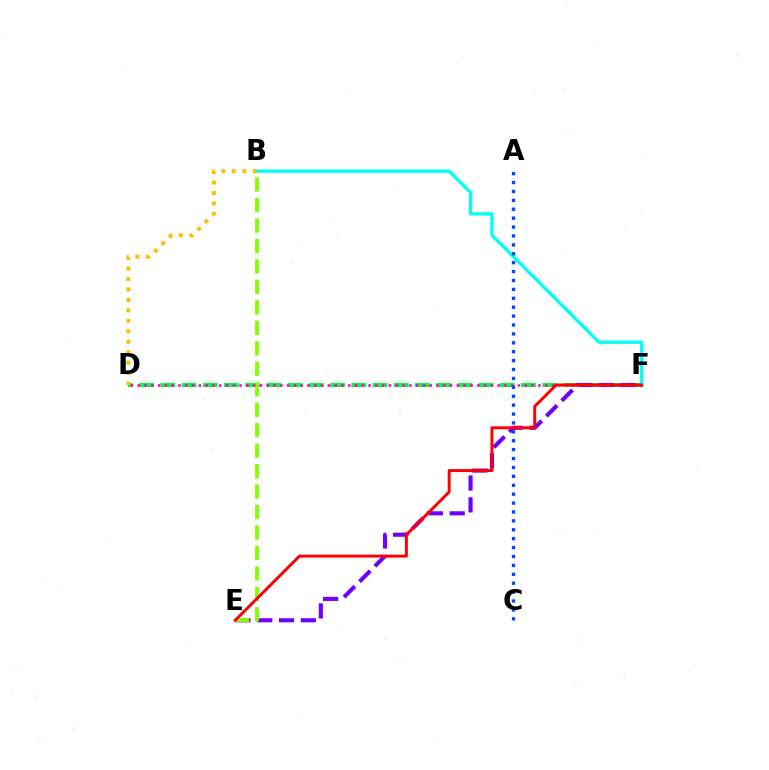{('D', 'F'): [{'color': '#00ff39', 'line_style': 'dashed', 'thickness': 2.88}, {'color': '#ff00cf', 'line_style': 'dotted', 'thickness': 1.84}], ('E', 'F'): [{'color': '#7200ff', 'line_style': 'dashed', 'thickness': 2.96}, {'color': '#ff0000', 'line_style': 'solid', 'thickness': 2.12}], ('B', 'E'): [{'color': '#84ff00', 'line_style': 'dashed', 'thickness': 2.78}], ('B', 'F'): [{'color': '#00fff6', 'line_style': 'solid', 'thickness': 2.36}], ('B', 'D'): [{'color': '#ffbd00', 'line_style': 'dotted', 'thickness': 2.84}], ('A', 'C'): [{'color': '#004bff', 'line_style': 'dotted', 'thickness': 2.42}]}